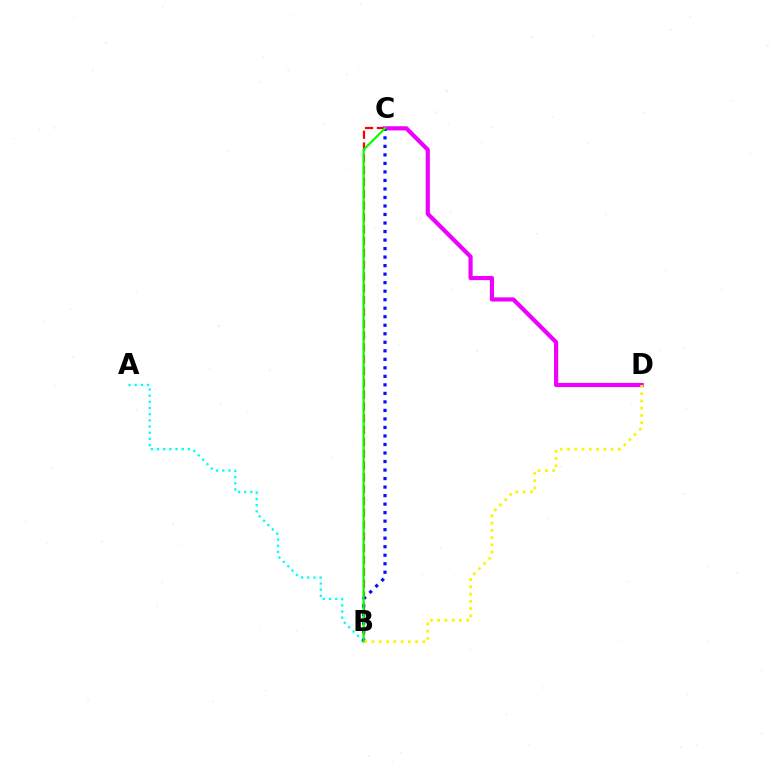{('B', 'C'): [{'color': '#ff0000', 'line_style': 'dashed', 'thickness': 1.6}, {'color': '#0010ff', 'line_style': 'dotted', 'thickness': 2.31}, {'color': '#08ff00', 'line_style': 'solid', 'thickness': 1.6}], ('C', 'D'): [{'color': '#ee00ff', 'line_style': 'solid', 'thickness': 3.0}], ('A', 'B'): [{'color': '#00fff6', 'line_style': 'dotted', 'thickness': 1.68}], ('B', 'D'): [{'color': '#fcf500', 'line_style': 'dotted', 'thickness': 1.97}]}